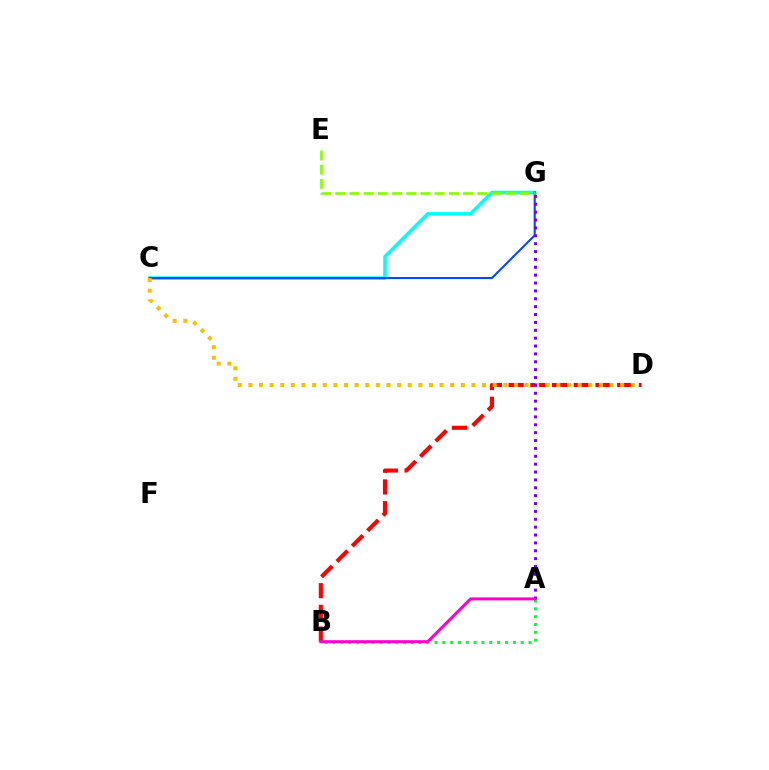{('C', 'G'): [{'color': '#00fff6', 'line_style': 'solid', 'thickness': 2.57}, {'color': '#004bff', 'line_style': 'solid', 'thickness': 1.52}], ('E', 'G'): [{'color': '#84ff00', 'line_style': 'dashed', 'thickness': 1.93}], ('A', 'B'): [{'color': '#00ff39', 'line_style': 'dotted', 'thickness': 2.13}, {'color': '#ff00cf', 'line_style': 'solid', 'thickness': 2.14}], ('B', 'D'): [{'color': '#ff0000', 'line_style': 'dashed', 'thickness': 2.95}], ('C', 'D'): [{'color': '#ffbd00', 'line_style': 'dotted', 'thickness': 2.89}], ('A', 'G'): [{'color': '#7200ff', 'line_style': 'dotted', 'thickness': 2.14}]}